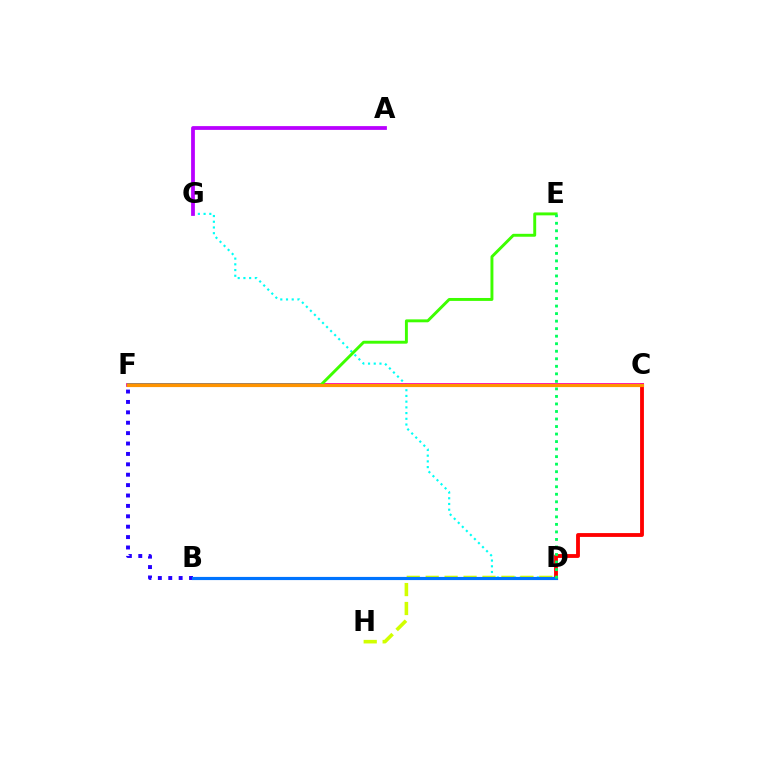{('D', 'G'): [{'color': '#00fff6', 'line_style': 'dotted', 'thickness': 1.55}], ('A', 'G'): [{'color': '#b900ff', 'line_style': 'solid', 'thickness': 2.72}], ('C', 'D'): [{'color': '#ff0000', 'line_style': 'solid', 'thickness': 2.76}], ('C', 'F'): [{'color': '#ff00ac', 'line_style': 'solid', 'thickness': 2.73}, {'color': '#ff9400', 'line_style': 'solid', 'thickness': 2.28}], ('D', 'H'): [{'color': '#d1ff00', 'line_style': 'dashed', 'thickness': 2.57}], ('B', 'F'): [{'color': '#2500ff', 'line_style': 'dotted', 'thickness': 2.82}], ('B', 'D'): [{'color': '#0074ff', 'line_style': 'solid', 'thickness': 2.28}], ('E', 'F'): [{'color': '#3dff00', 'line_style': 'solid', 'thickness': 2.1}], ('D', 'E'): [{'color': '#00ff5c', 'line_style': 'dotted', 'thickness': 2.05}]}